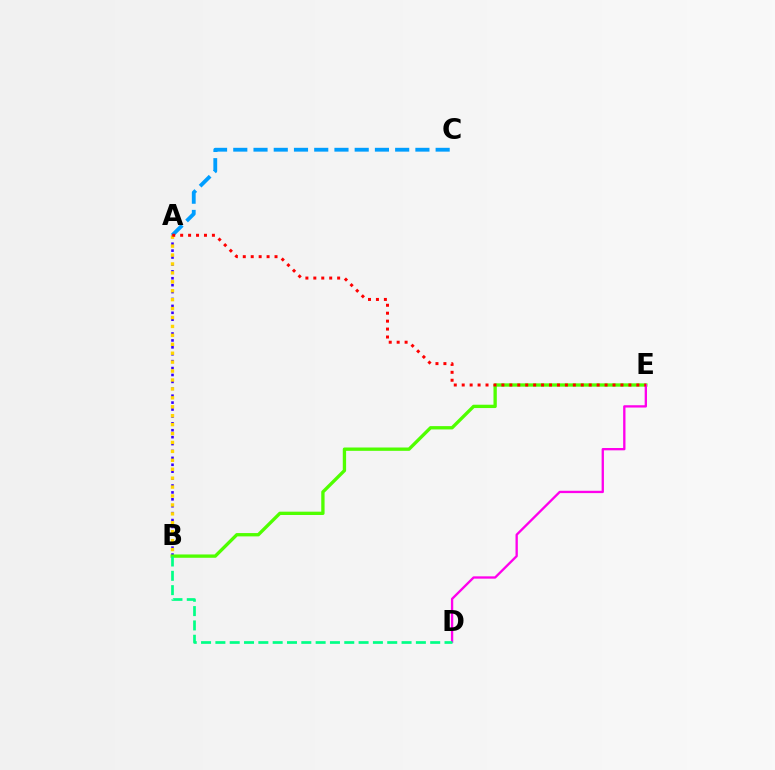{('A', 'B'): [{'color': '#3700ff', 'line_style': 'dotted', 'thickness': 1.88}, {'color': '#ffd500', 'line_style': 'dotted', 'thickness': 2.42}], ('A', 'C'): [{'color': '#009eff', 'line_style': 'dashed', 'thickness': 2.75}], ('B', 'E'): [{'color': '#4fff00', 'line_style': 'solid', 'thickness': 2.39}], ('D', 'E'): [{'color': '#ff00ed', 'line_style': 'solid', 'thickness': 1.67}], ('B', 'D'): [{'color': '#00ff86', 'line_style': 'dashed', 'thickness': 1.95}], ('A', 'E'): [{'color': '#ff0000', 'line_style': 'dotted', 'thickness': 2.16}]}